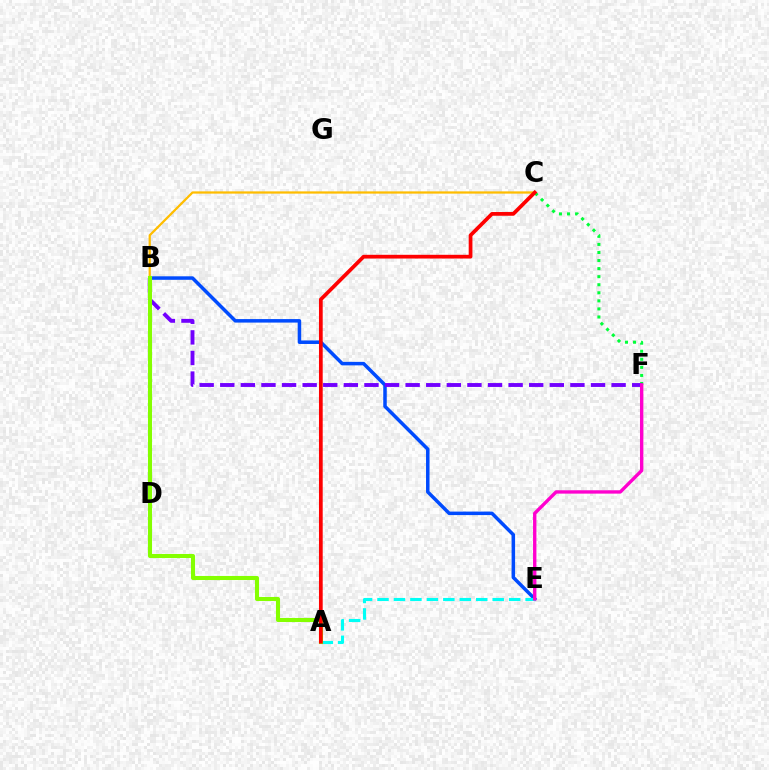{('B', 'E'): [{'color': '#004bff', 'line_style': 'solid', 'thickness': 2.52}], ('A', 'E'): [{'color': '#00fff6', 'line_style': 'dashed', 'thickness': 2.24}], ('B', 'C'): [{'color': '#ffbd00', 'line_style': 'solid', 'thickness': 1.62}], ('C', 'F'): [{'color': '#00ff39', 'line_style': 'dotted', 'thickness': 2.19}], ('B', 'F'): [{'color': '#7200ff', 'line_style': 'dashed', 'thickness': 2.8}], ('E', 'F'): [{'color': '#ff00cf', 'line_style': 'solid', 'thickness': 2.43}], ('A', 'B'): [{'color': '#84ff00', 'line_style': 'solid', 'thickness': 2.94}], ('A', 'C'): [{'color': '#ff0000', 'line_style': 'solid', 'thickness': 2.69}]}